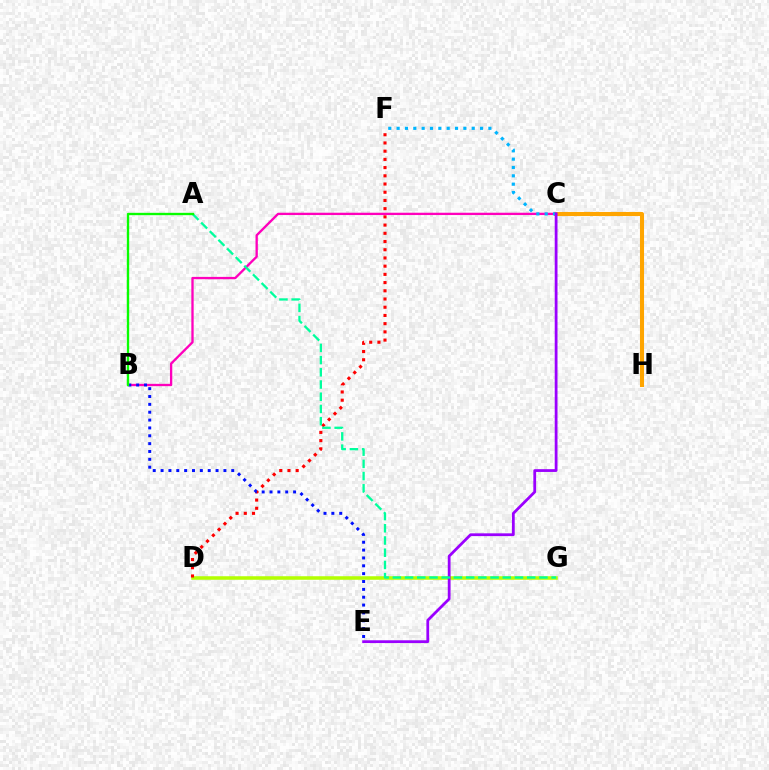{('D', 'G'): [{'color': '#b3ff00', 'line_style': 'solid', 'thickness': 2.54}], ('C', 'H'): [{'color': '#ffa500', 'line_style': 'solid', 'thickness': 2.93}], ('B', 'C'): [{'color': '#ff00bd', 'line_style': 'solid', 'thickness': 1.67}], ('C', 'F'): [{'color': '#00b5ff', 'line_style': 'dotted', 'thickness': 2.27}], ('D', 'F'): [{'color': '#ff0000', 'line_style': 'dotted', 'thickness': 2.23}], ('C', 'E'): [{'color': '#9b00ff', 'line_style': 'solid', 'thickness': 2.0}], ('B', 'E'): [{'color': '#0010ff', 'line_style': 'dotted', 'thickness': 2.13}], ('A', 'G'): [{'color': '#00ff9d', 'line_style': 'dashed', 'thickness': 1.66}], ('A', 'B'): [{'color': '#08ff00', 'line_style': 'solid', 'thickness': 1.7}]}